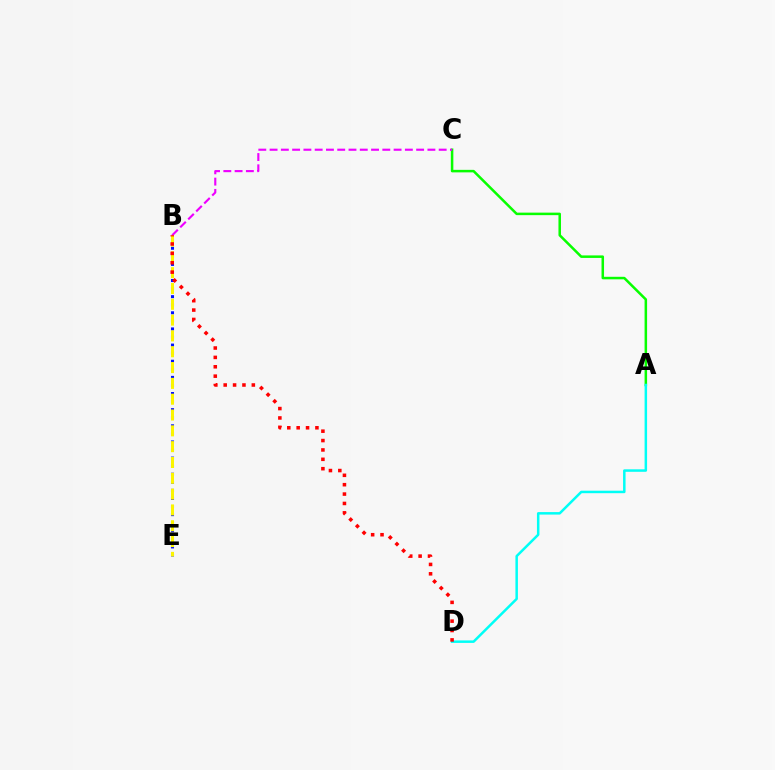{('A', 'C'): [{'color': '#08ff00', 'line_style': 'solid', 'thickness': 1.81}], ('B', 'E'): [{'color': '#0010ff', 'line_style': 'dotted', 'thickness': 2.19}, {'color': '#fcf500', 'line_style': 'dashed', 'thickness': 2.15}], ('B', 'C'): [{'color': '#ee00ff', 'line_style': 'dashed', 'thickness': 1.53}], ('A', 'D'): [{'color': '#00fff6', 'line_style': 'solid', 'thickness': 1.8}], ('B', 'D'): [{'color': '#ff0000', 'line_style': 'dotted', 'thickness': 2.55}]}